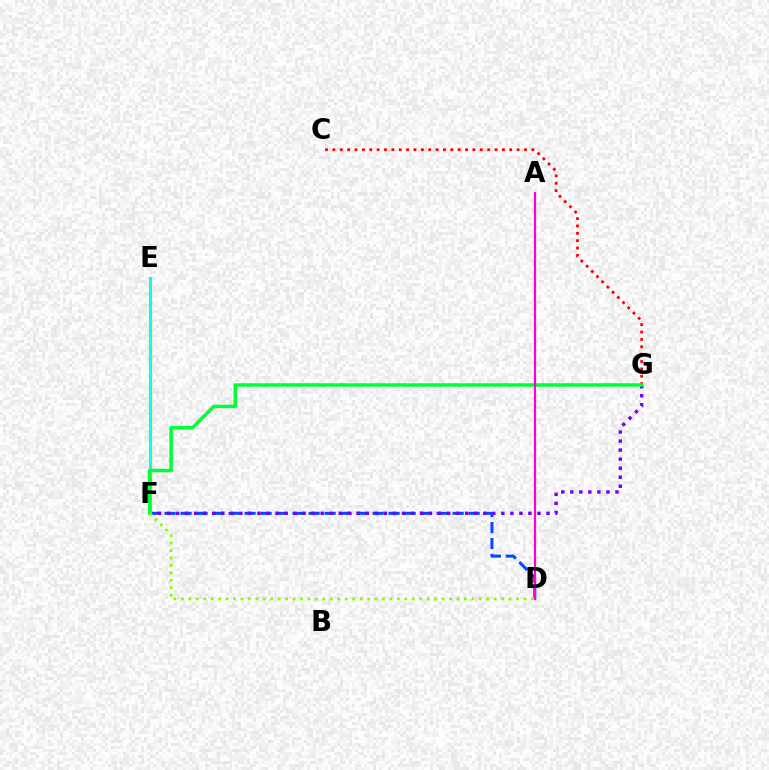{('C', 'G'): [{'color': '#ff0000', 'line_style': 'dotted', 'thickness': 2.0}], ('E', 'F'): [{'color': '#ffbd00', 'line_style': 'dotted', 'thickness': 2.46}, {'color': '#00fff6', 'line_style': 'solid', 'thickness': 2.17}], ('D', 'F'): [{'color': '#004bff', 'line_style': 'dashed', 'thickness': 2.17}, {'color': '#84ff00', 'line_style': 'dotted', 'thickness': 2.02}], ('F', 'G'): [{'color': '#7200ff', 'line_style': 'dotted', 'thickness': 2.45}, {'color': '#00ff39', 'line_style': 'solid', 'thickness': 2.52}], ('A', 'D'): [{'color': '#ff00cf', 'line_style': 'solid', 'thickness': 1.57}]}